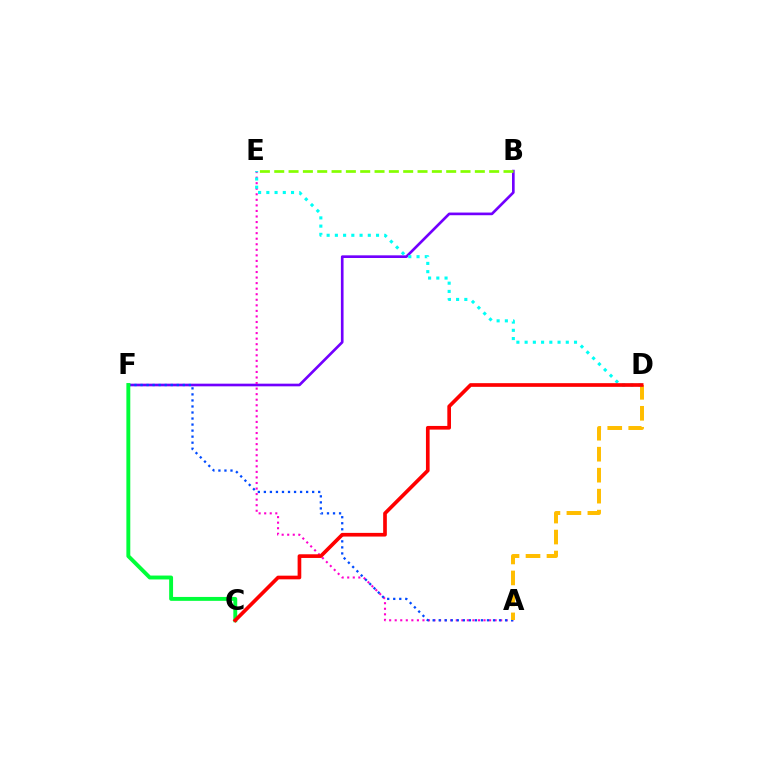{('B', 'F'): [{'color': '#7200ff', 'line_style': 'solid', 'thickness': 1.91}], ('A', 'E'): [{'color': '#ff00cf', 'line_style': 'dotted', 'thickness': 1.51}], ('A', 'F'): [{'color': '#004bff', 'line_style': 'dotted', 'thickness': 1.64}], ('A', 'D'): [{'color': '#ffbd00', 'line_style': 'dashed', 'thickness': 2.85}], ('D', 'E'): [{'color': '#00fff6', 'line_style': 'dotted', 'thickness': 2.24}], ('C', 'F'): [{'color': '#00ff39', 'line_style': 'solid', 'thickness': 2.81}], ('B', 'E'): [{'color': '#84ff00', 'line_style': 'dashed', 'thickness': 1.95}], ('C', 'D'): [{'color': '#ff0000', 'line_style': 'solid', 'thickness': 2.64}]}